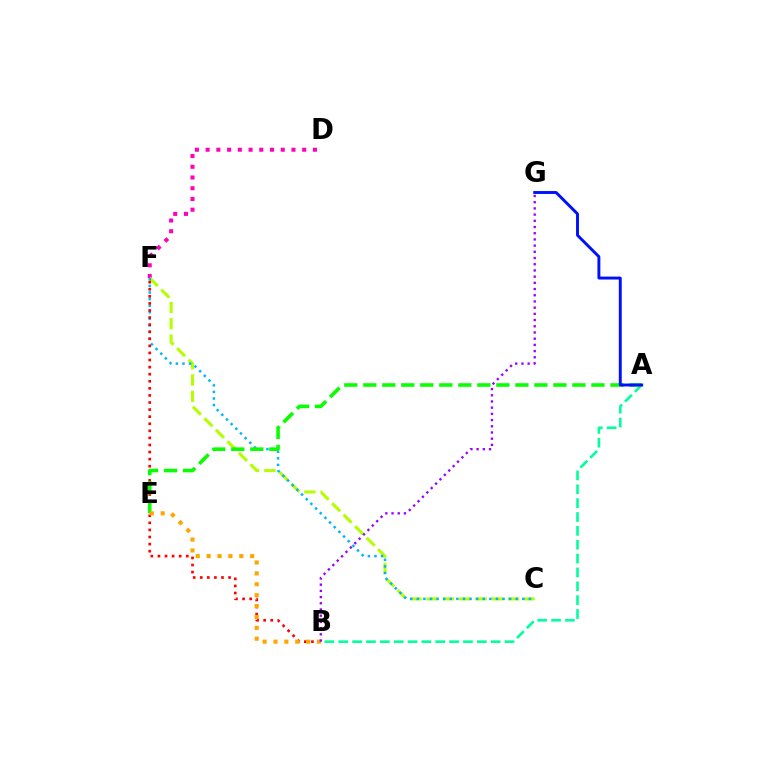{('D', 'F'): [{'color': '#ff00bd', 'line_style': 'dotted', 'thickness': 2.92}], ('A', 'B'): [{'color': '#00ff9d', 'line_style': 'dashed', 'thickness': 1.88}], ('C', 'F'): [{'color': '#b3ff00', 'line_style': 'dashed', 'thickness': 2.21}, {'color': '#00b5ff', 'line_style': 'dotted', 'thickness': 1.79}], ('B', 'F'): [{'color': '#ff0000', 'line_style': 'dotted', 'thickness': 1.92}], ('A', 'E'): [{'color': '#08ff00', 'line_style': 'dashed', 'thickness': 2.58}], ('B', 'E'): [{'color': '#ffa500', 'line_style': 'dotted', 'thickness': 2.96}], ('A', 'G'): [{'color': '#0010ff', 'line_style': 'solid', 'thickness': 2.11}], ('B', 'G'): [{'color': '#9b00ff', 'line_style': 'dotted', 'thickness': 1.69}]}